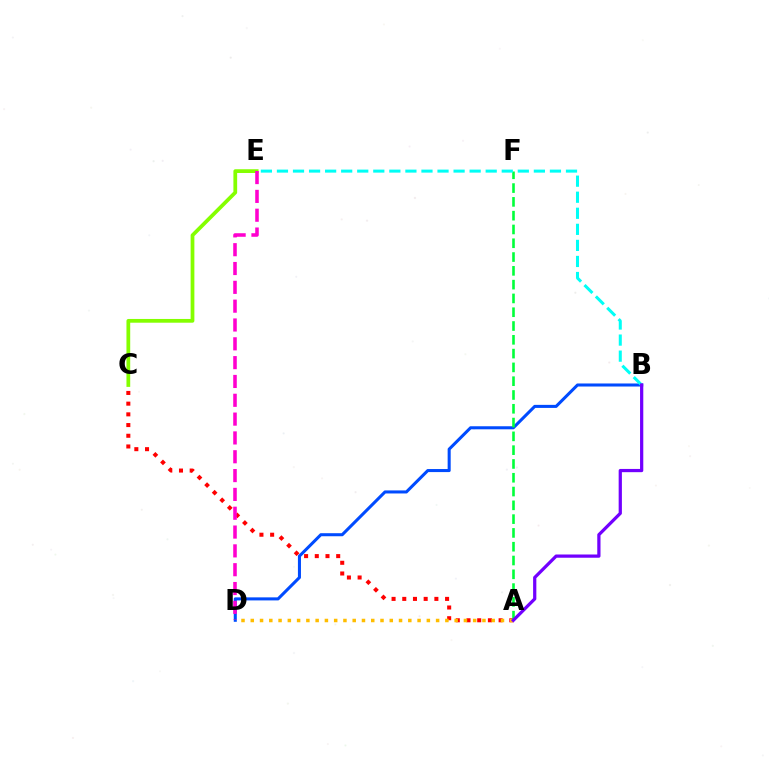{('A', 'C'): [{'color': '#ff0000', 'line_style': 'dotted', 'thickness': 2.91}], ('B', 'D'): [{'color': '#004bff', 'line_style': 'solid', 'thickness': 2.2}], ('A', 'D'): [{'color': '#ffbd00', 'line_style': 'dotted', 'thickness': 2.52}], ('C', 'E'): [{'color': '#84ff00', 'line_style': 'solid', 'thickness': 2.7}], ('A', 'F'): [{'color': '#00ff39', 'line_style': 'dashed', 'thickness': 1.87}], ('B', 'E'): [{'color': '#00fff6', 'line_style': 'dashed', 'thickness': 2.18}], ('D', 'E'): [{'color': '#ff00cf', 'line_style': 'dashed', 'thickness': 2.56}], ('A', 'B'): [{'color': '#7200ff', 'line_style': 'solid', 'thickness': 2.33}]}